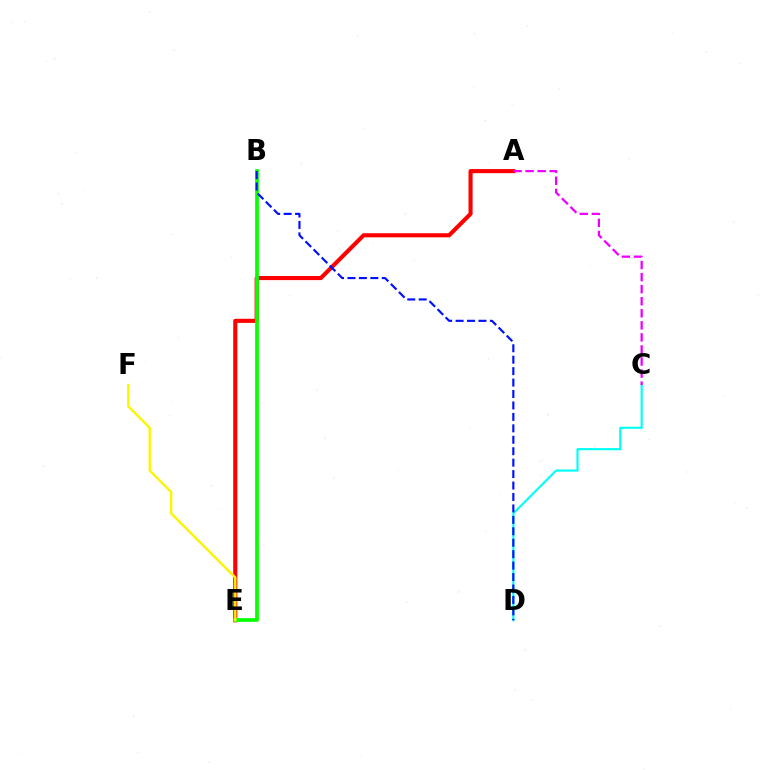{('A', 'E'): [{'color': '#ff0000', 'line_style': 'solid', 'thickness': 2.95}], ('B', 'E'): [{'color': '#08ff00', 'line_style': 'solid', 'thickness': 2.68}], ('E', 'F'): [{'color': '#fcf500', 'line_style': 'solid', 'thickness': 1.72}], ('C', 'D'): [{'color': '#00fff6', 'line_style': 'solid', 'thickness': 1.55}], ('A', 'C'): [{'color': '#ee00ff', 'line_style': 'dashed', 'thickness': 1.64}], ('B', 'D'): [{'color': '#0010ff', 'line_style': 'dashed', 'thickness': 1.55}]}